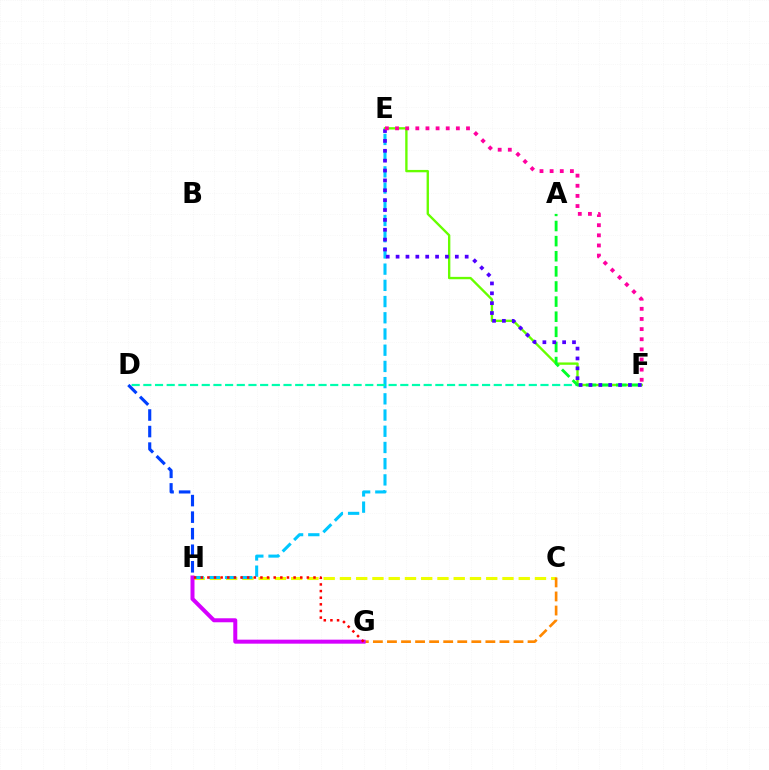{('C', 'H'): [{'color': '#eeff00', 'line_style': 'dashed', 'thickness': 2.21}], ('E', 'H'): [{'color': '#00c7ff', 'line_style': 'dashed', 'thickness': 2.2}], ('C', 'G'): [{'color': '#ff8800', 'line_style': 'dashed', 'thickness': 1.91}], ('D', 'F'): [{'color': '#00ffaf', 'line_style': 'dashed', 'thickness': 1.59}], ('G', 'H'): [{'color': '#d600ff', 'line_style': 'solid', 'thickness': 2.88}, {'color': '#ff0000', 'line_style': 'dotted', 'thickness': 1.8}], ('E', 'F'): [{'color': '#66ff00', 'line_style': 'solid', 'thickness': 1.7}, {'color': '#4f00ff', 'line_style': 'dotted', 'thickness': 2.68}, {'color': '#ff00a0', 'line_style': 'dotted', 'thickness': 2.75}], ('A', 'F'): [{'color': '#00ff27', 'line_style': 'dashed', 'thickness': 2.05}], ('D', 'H'): [{'color': '#003fff', 'line_style': 'dashed', 'thickness': 2.25}]}